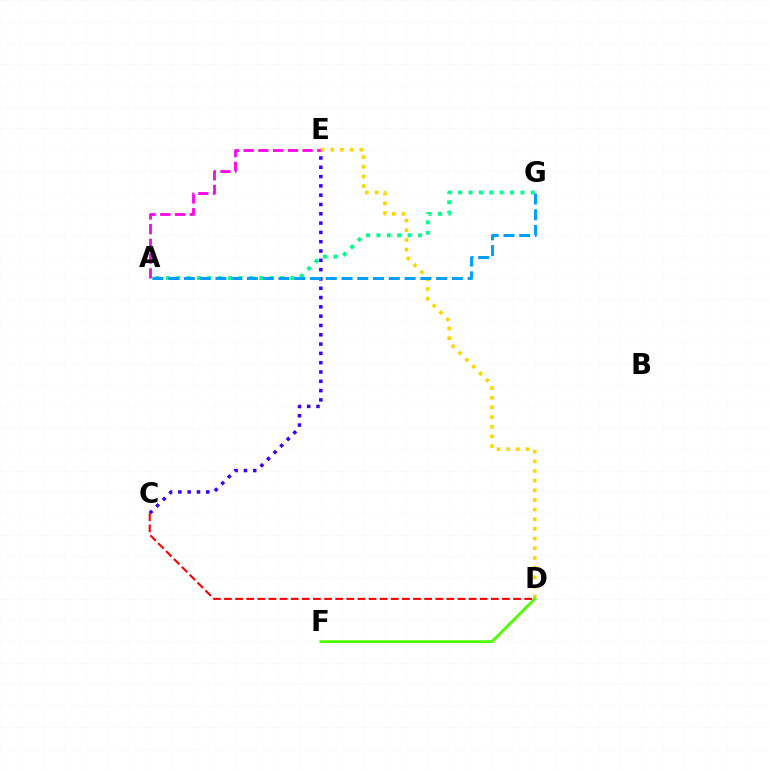{('C', 'E'): [{'color': '#3700ff', 'line_style': 'dotted', 'thickness': 2.53}], ('C', 'D'): [{'color': '#ff0000', 'line_style': 'dashed', 'thickness': 1.51}], ('A', 'E'): [{'color': '#ff00ed', 'line_style': 'dashed', 'thickness': 2.0}], ('D', 'E'): [{'color': '#ffd500', 'line_style': 'dotted', 'thickness': 2.63}], ('A', 'G'): [{'color': '#00ff86', 'line_style': 'dotted', 'thickness': 2.82}, {'color': '#009eff', 'line_style': 'dashed', 'thickness': 2.14}], ('D', 'F'): [{'color': '#4fff00', 'line_style': 'solid', 'thickness': 2.05}]}